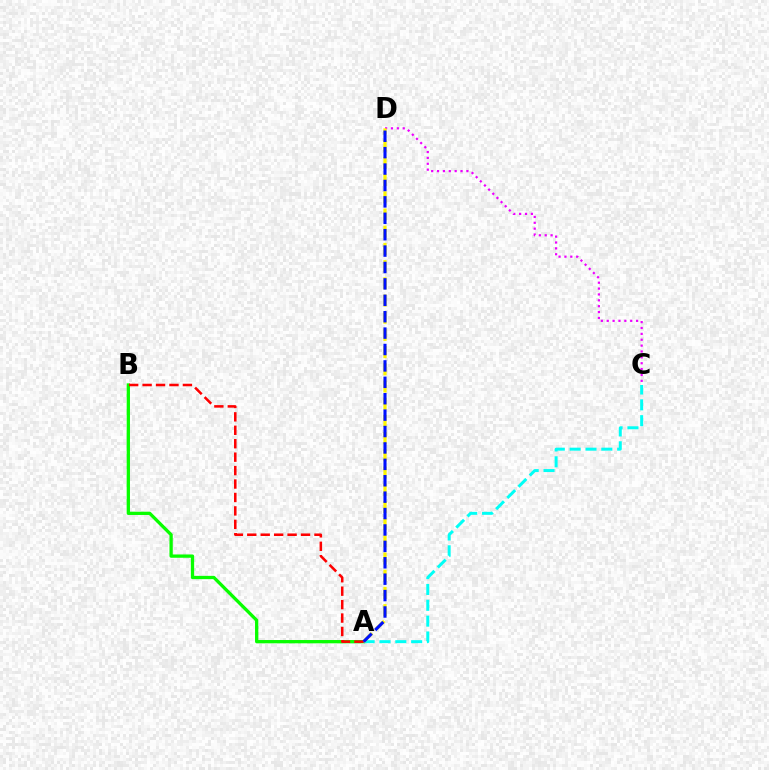{('A', 'B'): [{'color': '#08ff00', 'line_style': 'solid', 'thickness': 2.37}, {'color': '#ff0000', 'line_style': 'dashed', 'thickness': 1.83}], ('A', 'C'): [{'color': '#00fff6', 'line_style': 'dashed', 'thickness': 2.15}], ('C', 'D'): [{'color': '#ee00ff', 'line_style': 'dotted', 'thickness': 1.6}], ('A', 'D'): [{'color': '#fcf500', 'line_style': 'dashed', 'thickness': 2.34}, {'color': '#0010ff', 'line_style': 'dashed', 'thickness': 2.23}]}